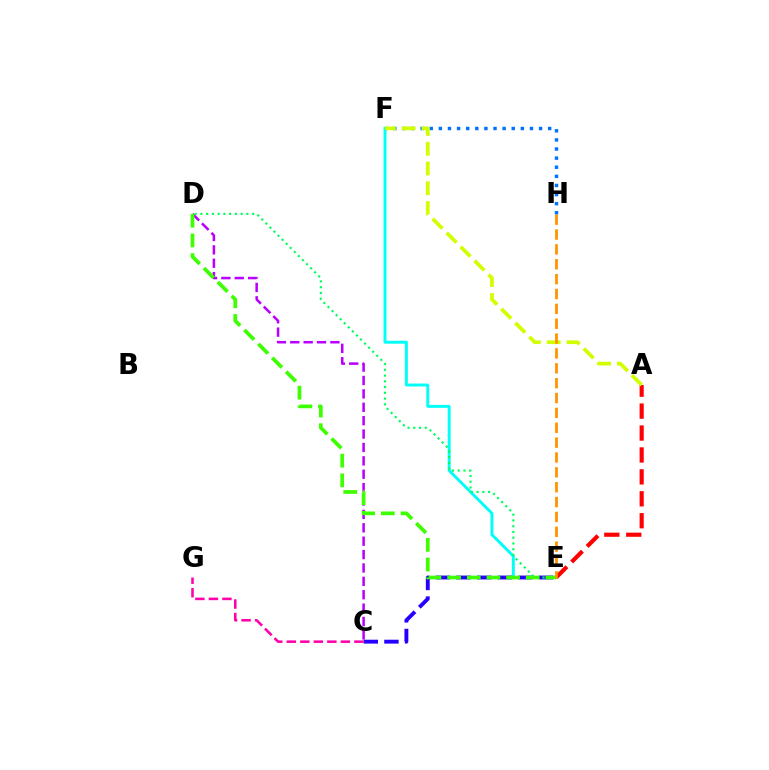{('E', 'F'): [{'color': '#00fff6', 'line_style': 'solid', 'thickness': 2.11}], ('C', 'D'): [{'color': '#b900ff', 'line_style': 'dashed', 'thickness': 1.82}], ('C', 'E'): [{'color': '#2500ff', 'line_style': 'dashed', 'thickness': 2.8}], ('A', 'E'): [{'color': '#ff0000', 'line_style': 'dashed', 'thickness': 2.98}], ('D', 'E'): [{'color': '#00ff5c', 'line_style': 'dotted', 'thickness': 1.56}, {'color': '#3dff00', 'line_style': 'dashed', 'thickness': 2.67}], ('F', 'H'): [{'color': '#0074ff', 'line_style': 'dotted', 'thickness': 2.48}], ('A', 'F'): [{'color': '#d1ff00', 'line_style': 'dashed', 'thickness': 2.68}], ('E', 'H'): [{'color': '#ff9400', 'line_style': 'dashed', 'thickness': 2.02}], ('C', 'G'): [{'color': '#ff00ac', 'line_style': 'dashed', 'thickness': 1.84}]}